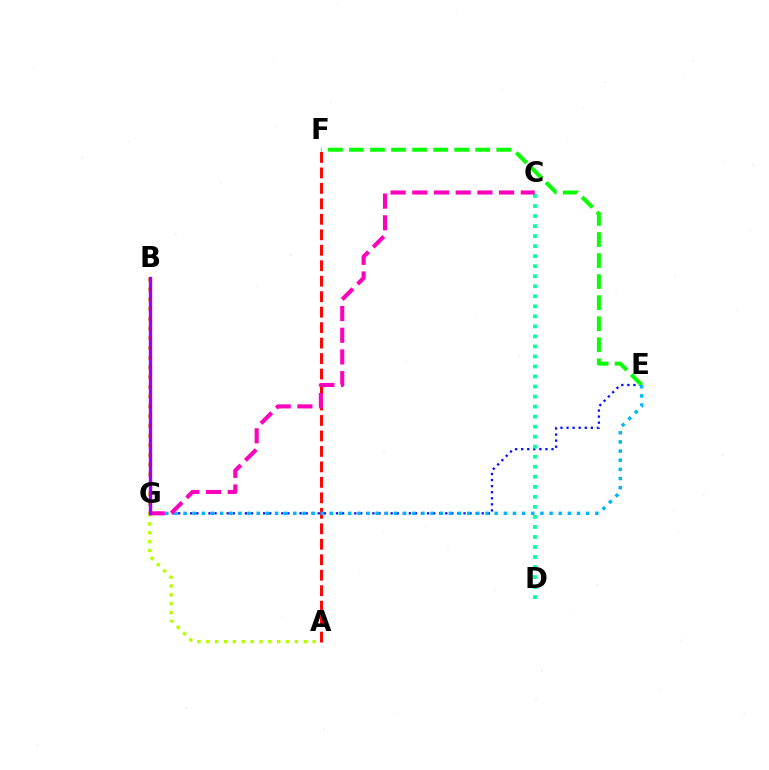{('E', 'G'): [{'color': '#0010ff', 'line_style': 'dotted', 'thickness': 1.65}, {'color': '#00b5ff', 'line_style': 'dotted', 'thickness': 2.49}], ('A', 'G'): [{'color': '#b3ff00', 'line_style': 'dotted', 'thickness': 2.41}], ('E', 'F'): [{'color': '#08ff00', 'line_style': 'dashed', 'thickness': 2.86}], ('A', 'F'): [{'color': '#ff0000', 'line_style': 'dashed', 'thickness': 2.1}], ('C', 'D'): [{'color': '#00ff9d', 'line_style': 'dotted', 'thickness': 2.72}], ('C', 'G'): [{'color': '#ff00bd', 'line_style': 'dashed', 'thickness': 2.95}], ('B', 'G'): [{'color': '#ffa500', 'line_style': 'dotted', 'thickness': 2.65}, {'color': '#9b00ff', 'line_style': 'solid', 'thickness': 2.45}]}